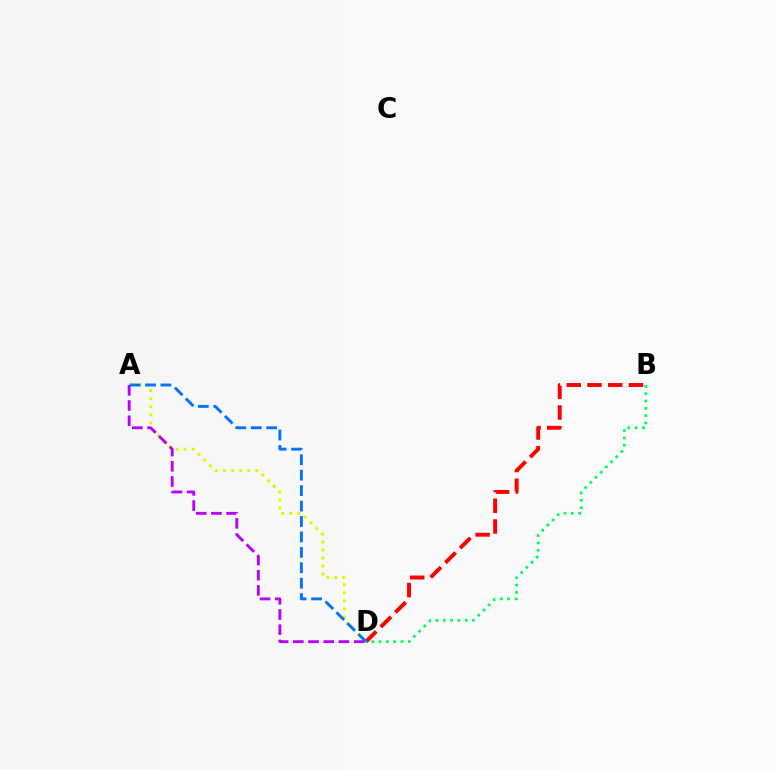{('A', 'D'): [{'color': '#d1ff00', 'line_style': 'dotted', 'thickness': 2.18}, {'color': '#b900ff', 'line_style': 'dashed', 'thickness': 2.07}, {'color': '#0074ff', 'line_style': 'dashed', 'thickness': 2.1}], ('B', 'D'): [{'color': '#ff0000', 'line_style': 'dashed', 'thickness': 2.82}, {'color': '#00ff5c', 'line_style': 'dotted', 'thickness': 1.98}]}